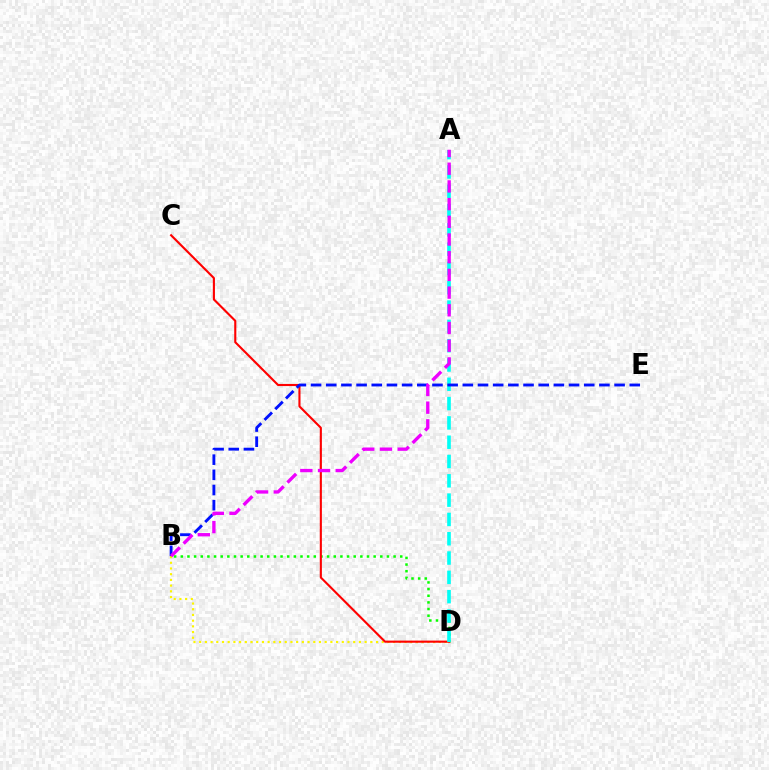{('B', 'D'): [{'color': '#fcf500', 'line_style': 'dotted', 'thickness': 1.55}, {'color': '#08ff00', 'line_style': 'dotted', 'thickness': 1.81}], ('C', 'D'): [{'color': '#ff0000', 'line_style': 'solid', 'thickness': 1.52}], ('A', 'D'): [{'color': '#00fff6', 'line_style': 'dashed', 'thickness': 2.62}], ('B', 'E'): [{'color': '#0010ff', 'line_style': 'dashed', 'thickness': 2.06}], ('A', 'B'): [{'color': '#ee00ff', 'line_style': 'dashed', 'thickness': 2.4}]}